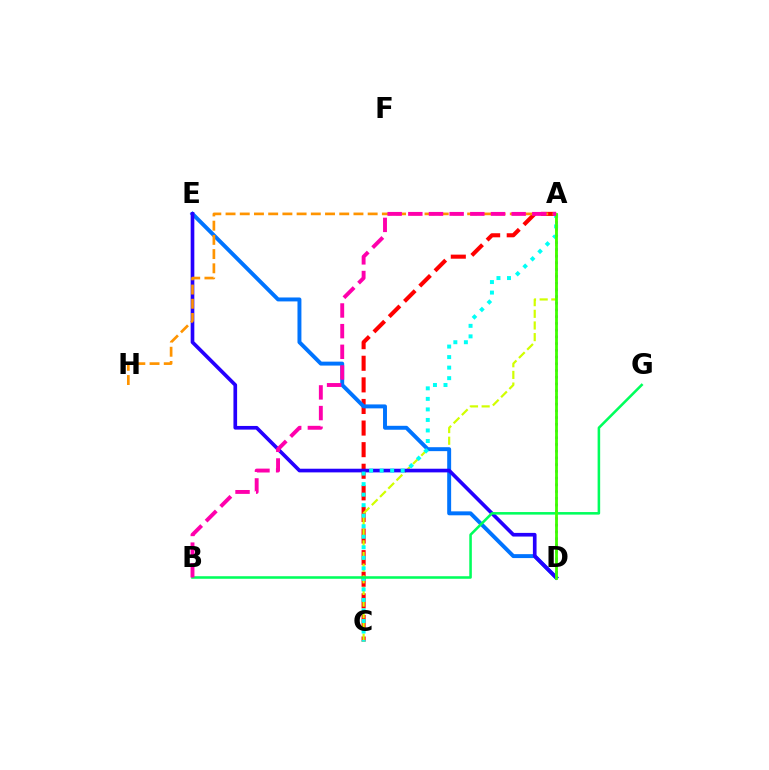{('A', 'C'): [{'color': '#ff0000', 'line_style': 'dashed', 'thickness': 2.93}, {'color': '#d1ff00', 'line_style': 'dashed', 'thickness': 1.58}, {'color': '#00fff6', 'line_style': 'dotted', 'thickness': 2.86}], ('D', 'E'): [{'color': '#0074ff', 'line_style': 'solid', 'thickness': 2.83}, {'color': '#2500ff', 'line_style': 'solid', 'thickness': 2.64}], ('A', 'D'): [{'color': '#b900ff', 'line_style': 'dotted', 'thickness': 1.83}, {'color': '#3dff00', 'line_style': 'solid', 'thickness': 2.01}], ('B', 'G'): [{'color': '#00ff5c', 'line_style': 'solid', 'thickness': 1.84}], ('A', 'H'): [{'color': '#ff9400', 'line_style': 'dashed', 'thickness': 1.93}], ('A', 'B'): [{'color': '#ff00ac', 'line_style': 'dashed', 'thickness': 2.81}]}